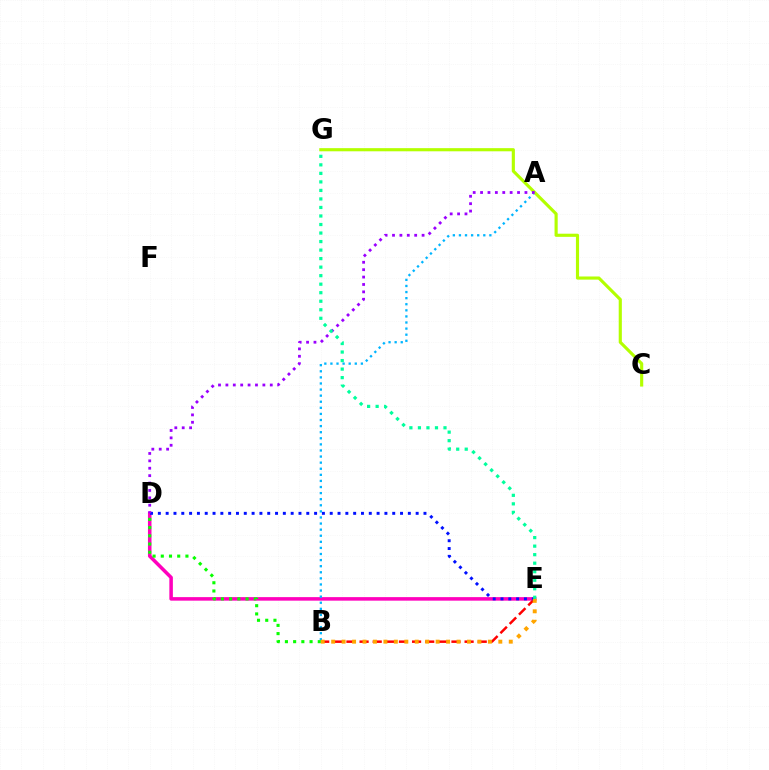{('D', 'E'): [{'color': '#ff00bd', 'line_style': 'solid', 'thickness': 2.54}, {'color': '#0010ff', 'line_style': 'dotted', 'thickness': 2.12}], ('B', 'E'): [{'color': '#ff0000', 'line_style': 'dashed', 'thickness': 1.78}, {'color': '#ffa500', 'line_style': 'dotted', 'thickness': 2.84}], ('A', 'B'): [{'color': '#00b5ff', 'line_style': 'dotted', 'thickness': 1.65}], ('C', 'G'): [{'color': '#b3ff00', 'line_style': 'solid', 'thickness': 2.26}], ('B', 'D'): [{'color': '#08ff00', 'line_style': 'dotted', 'thickness': 2.23}], ('A', 'D'): [{'color': '#9b00ff', 'line_style': 'dotted', 'thickness': 2.01}], ('E', 'G'): [{'color': '#00ff9d', 'line_style': 'dotted', 'thickness': 2.32}]}